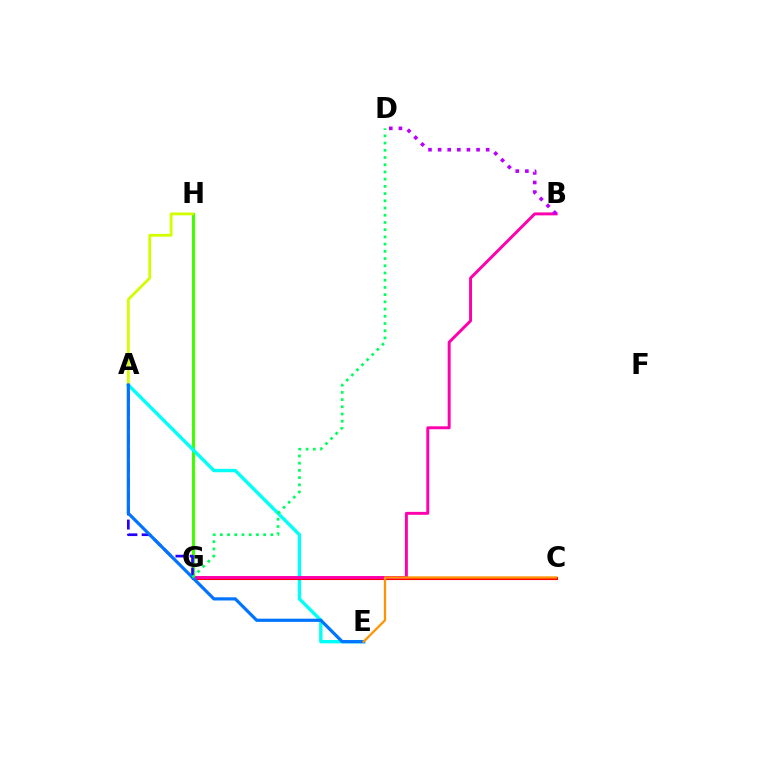{('G', 'H'): [{'color': '#3dff00', 'line_style': 'solid', 'thickness': 2.19}], ('A', 'E'): [{'color': '#00fff6', 'line_style': 'solid', 'thickness': 2.44}, {'color': '#0074ff', 'line_style': 'solid', 'thickness': 2.3}], ('C', 'G'): [{'color': '#ff0000', 'line_style': 'solid', 'thickness': 2.23}], ('B', 'G'): [{'color': '#ff00ac', 'line_style': 'solid', 'thickness': 2.12}], ('A', 'H'): [{'color': '#d1ff00', 'line_style': 'solid', 'thickness': 2.01}], ('B', 'D'): [{'color': '#b900ff', 'line_style': 'dotted', 'thickness': 2.61}], ('A', 'G'): [{'color': '#2500ff', 'line_style': 'dashed', 'thickness': 1.93}], ('D', 'G'): [{'color': '#00ff5c', 'line_style': 'dotted', 'thickness': 1.96}], ('C', 'E'): [{'color': '#ff9400', 'line_style': 'solid', 'thickness': 1.63}]}